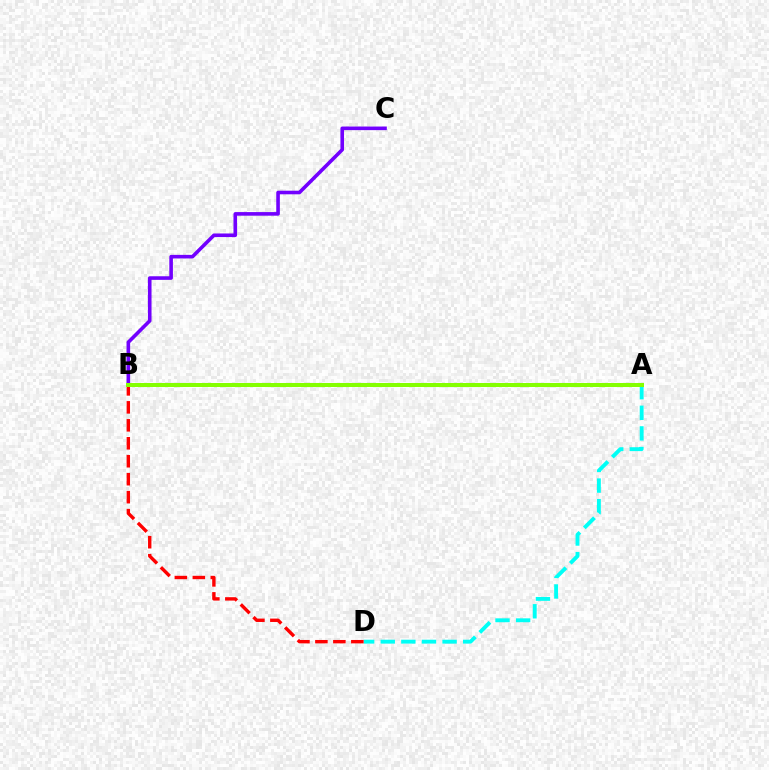{('A', 'D'): [{'color': '#00fff6', 'line_style': 'dashed', 'thickness': 2.8}], ('B', 'D'): [{'color': '#ff0000', 'line_style': 'dashed', 'thickness': 2.44}], ('B', 'C'): [{'color': '#7200ff', 'line_style': 'solid', 'thickness': 2.59}], ('A', 'B'): [{'color': '#84ff00', 'line_style': 'solid', 'thickness': 2.89}]}